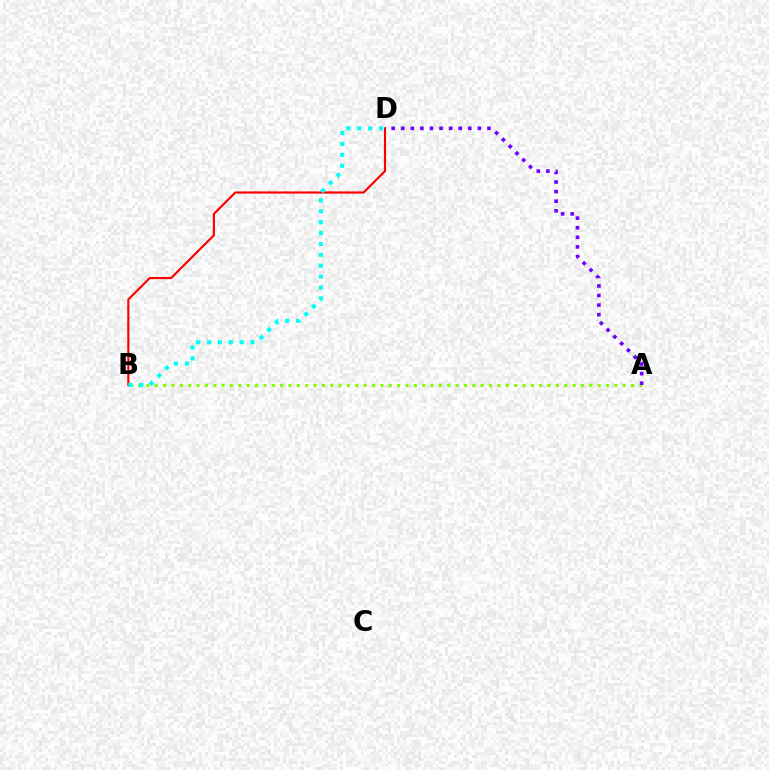{('B', 'D'): [{'color': '#ff0000', 'line_style': 'solid', 'thickness': 1.56}, {'color': '#00fff6', 'line_style': 'dotted', 'thickness': 2.96}], ('A', 'B'): [{'color': '#84ff00', 'line_style': 'dotted', 'thickness': 2.27}], ('A', 'D'): [{'color': '#7200ff', 'line_style': 'dotted', 'thickness': 2.6}]}